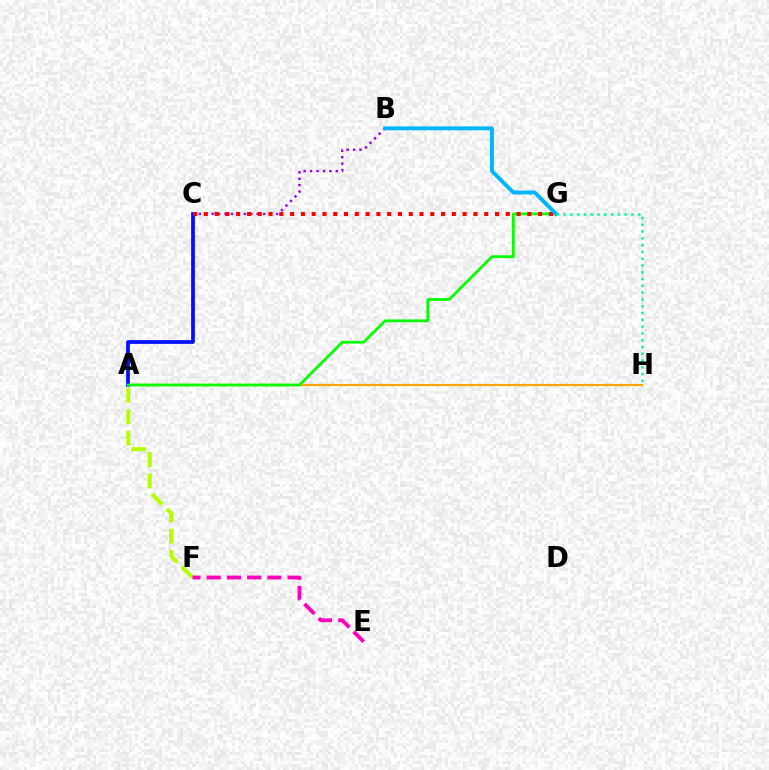{('B', 'C'): [{'color': '#9b00ff', 'line_style': 'dotted', 'thickness': 1.75}], ('A', 'C'): [{'color': '#0010ff', 'line_style': 'solid', 'thickness': 2.71}], ('A', 'H'): [{'color': '#ffa500', 'line_style': 'solid', 'thickness': 1.58}], ('A', 'F'): [{'color': '#b3ff00', 'line_style': 'dashed', 'thickness': 2.9}], ('A', 'G'): [{'color': '#08ff00', 'line_style': 'solid', 'thickness': 2.01}], ('C', 'G'): [{'color': '#ff0000', 'line_style': 'dotted', 'thickness': 2.93}], ('E', 'F'): [{'color': '#ff00bd', 'line_style': 'dashed', 'thickness': 2.75}], ('B', 'G'): [{'color': '#00b5ff', 'line_style': 'solid', 'thickness': 2.8}], ('G', 'H'): [{'color': '#00ff9d', 'line_style': 'dotted', 'thickness': 1.84}]}